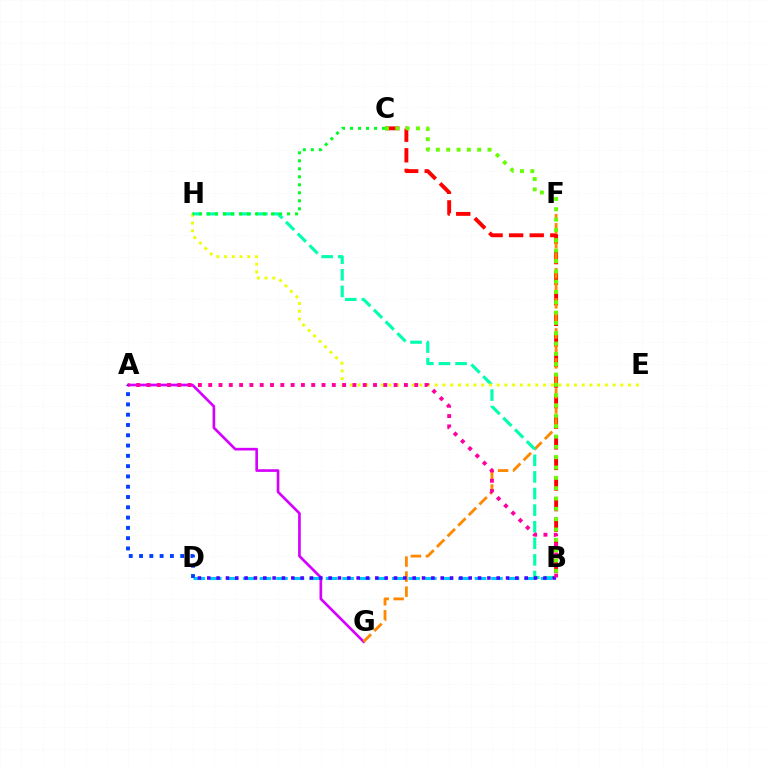{('B', 'C'): [{'color': '#ff0000', 'line_style': 'dashed', 'thickness': 2.8}, {'color': '#66ff00', 'line_style': 'dotted', 'thickness': 2.81}], ('A', 'G'): [{'color': '#d600ff', 'line_style': 'solid', 'thickness': 1.92}], ('F', 'G'): [{'color': '#ff8800', 'line_style': 'dashed', 'thickness': 2.04}], ('B', 'H'): [{'color': '#00ffaf', 'line_style': 'dashed', 'thickness': 2.25}], ('B', 'D'): [{'color': '#00c7ff', 'line_style': 'dashed', 'thickness': 2.25}, {'color': '#4f00ff', 'line_style': 'dotted', 'thickness': 2.54}], ('A', 'D'): [{'color': '#003fff', 'line_style': 'dotted', 'thickness': 2.8}], ('E', 'H'): [{'color': '#eeff00', 'line_style': 'dotted', 'thickness': 2.1}], ('C', 'H'): [{'color': '#00ff27', 'line_style': 'dotted', 'thickness': 2.17}], ('A', 'B'): [{'color': '#ff00a0', 'line_style': 'dotted', 'thickness': 2.8}]}